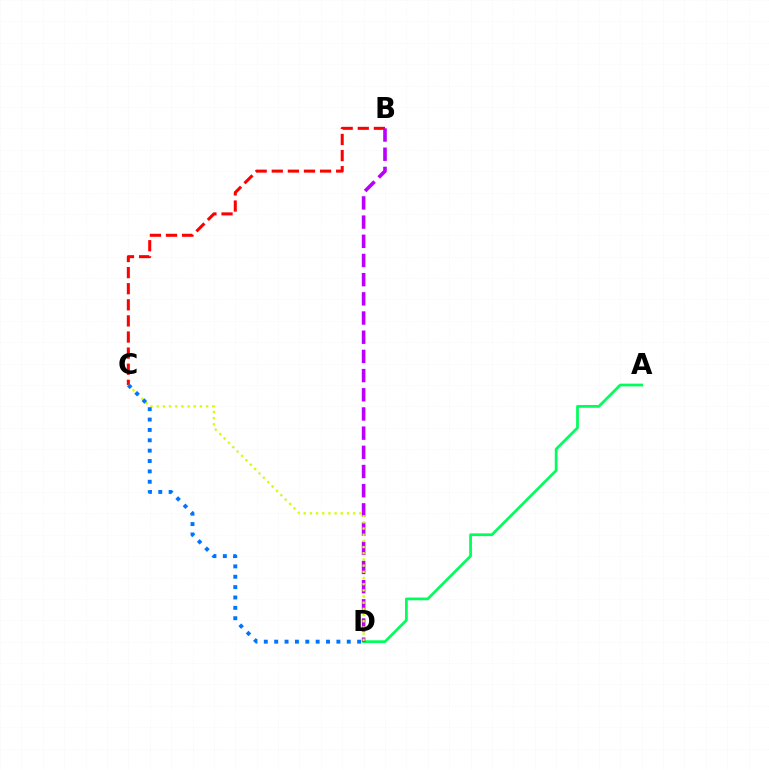{('B', 'C'): [{'color': '#ff0000', 'line_style': 'dashed', 'thickness': 2.19}], ('A', 'D'): [{'color': '#00ff5c', 'line_style': 'solid', 'thickness': 1.98}], ('B', 'D'): [{'color': '#b900ff', 'line_style': 'dashed', 'thickness': 2.61}], ('C', 'D'): [{'color': '#d1ff00', 'line_style': 'dotted', 'thickness': 1.68}, {'color': '#0074ff', 'line_style': 'dotted', 'thickness': 2.82}]}